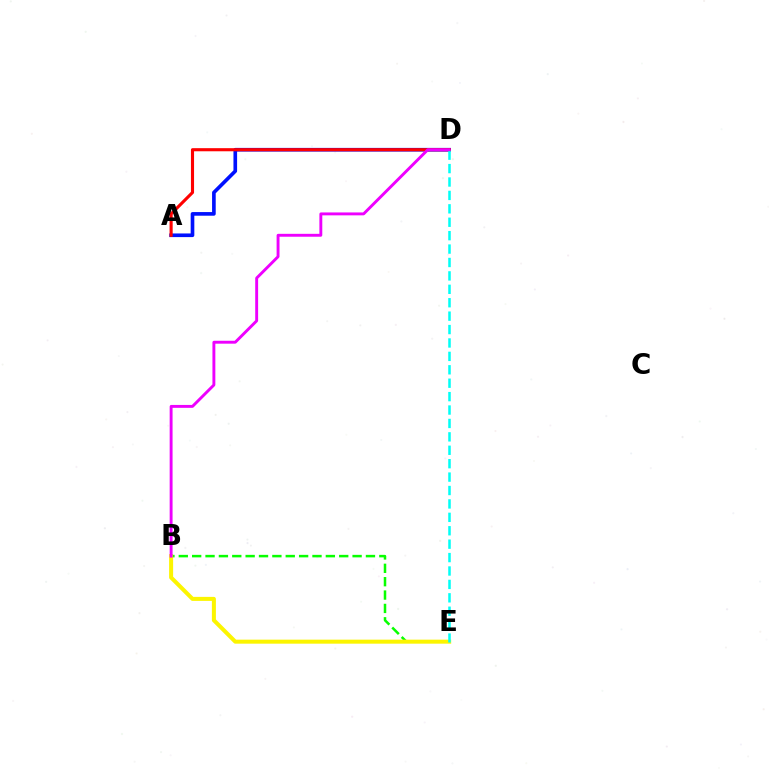{('A', 'D'): [{'color': '#0010ff', 'line_style': 'solid', 'thickness': 2.63}, {'color': '#ff0000', 'line_style': 'solid', 'thickness': 2.24}], ('B', 'E'): [{'color': '#08ff00', 'line_style': 'dashed', 'thickness': 1.82}, {'color': '#fcf500', 'line_style': 'solid', 'thickness': 2.89}], ('D', 'E'): [{'color': '#00fff6', 'line_style': 'dashed', 'thickness': 1.82}], ('B', 'D'): [{'color': '#ee00ff', 'line_style': 'solid', 'thickness': 2.09}]}